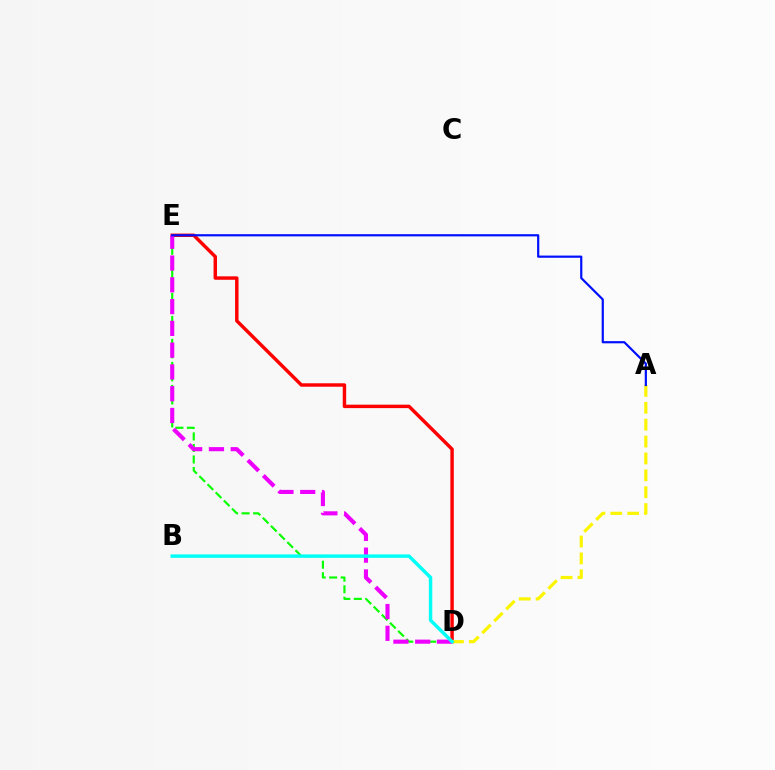{('D', 'E'): [{'color': '#ff0000', 'line_style': 'solid', 'thickness': 2.47}, {'color': '#08ff00', 'line_style': 'dashed', 'thickness': 1.56}, {'color': '#ee00ff', 'line_style': 'dashed', 'thickness': 2.96}], ('A', 'D'): [{'color': '#fcf500', 'line_style': 'dashed', 'thickness': 2.29}], ('A', 'E'): [{'color': '#0010ff', 'line_style': 'solid', 'thickness': 1.58}], ('B', 'D'): [{'color': '#00fff6', 'line_style': 'solid', 'thickness': 2.47}]}